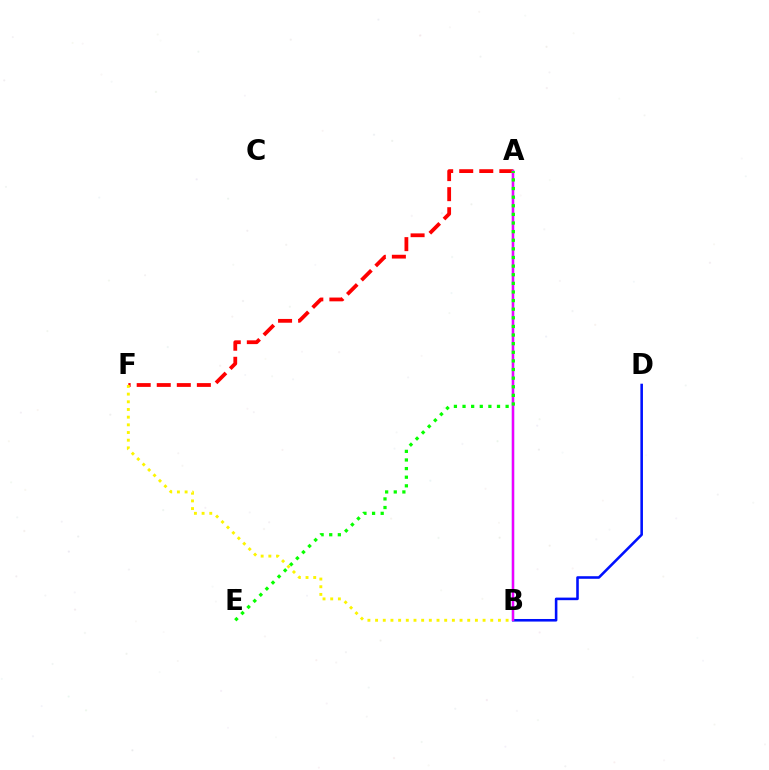{('A', 'F'): [{'color': '#ff0000', 'line_style': 'dashed', 'thickness': 2.72}], ('B', 'D'): [{'color': '#0010ff', 'line_style': 'solid', 'thickness': 1.85}], ('A', 'B'): [{'color': '#00fff6', 'line_style': 'solid', 'thickness': 1.6}, {'color': '#ee00ff', 'line_style': 'solid', 'thickness': 1.78}], ('A', 'E'): [{'color': '#08ff00', 'line_style': 'dotted', 'thickness': 2.34}], ('B', 'F'): [{'color': '#fcf500', 'line_style': 'dotted', 'thickness': 2.09}]}